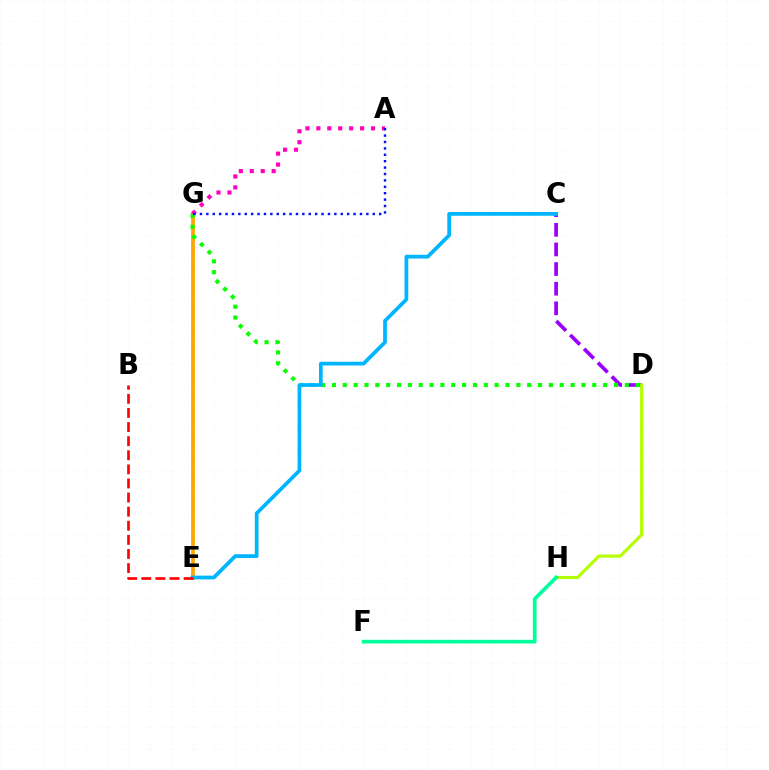{('C', 'D'): [{'color': '#9b00ff', 'line_style': 'dashed', 'thickness': 2.67}], ('E', 'G'): [{'color': '#ffa500', 'line_style': 'solid', 'thickness': 2.69}], ('D', 'G'): [{'color': '#08ff00', 'line_style': 'dotted', 'thickness': 2.95}], ('D', 'H'): [{'color': '#b3ff00', 'line_style': 'solid', 'thickness': 2.25}], ('C', 'E'): [{'color': '#00b5ff', 'line_style': 'solid', 'thickness': 2.69}], ('A', 'G'): [{'color': '#ff00bd', 'line_style': 'dotted', 'thickness': 2.97}, {'color': '#0010ff', 'line_style': 'dotted', 'thickness': 1.74}], ('B', 'E'): [{'color': '#ff0000', 'line_style': 'dashed', 'thickness': 1.92}], ('F', 'H'): [{'color': '#00ff9d', 'line_style': 'solid', 'thickness': 2.65}]}